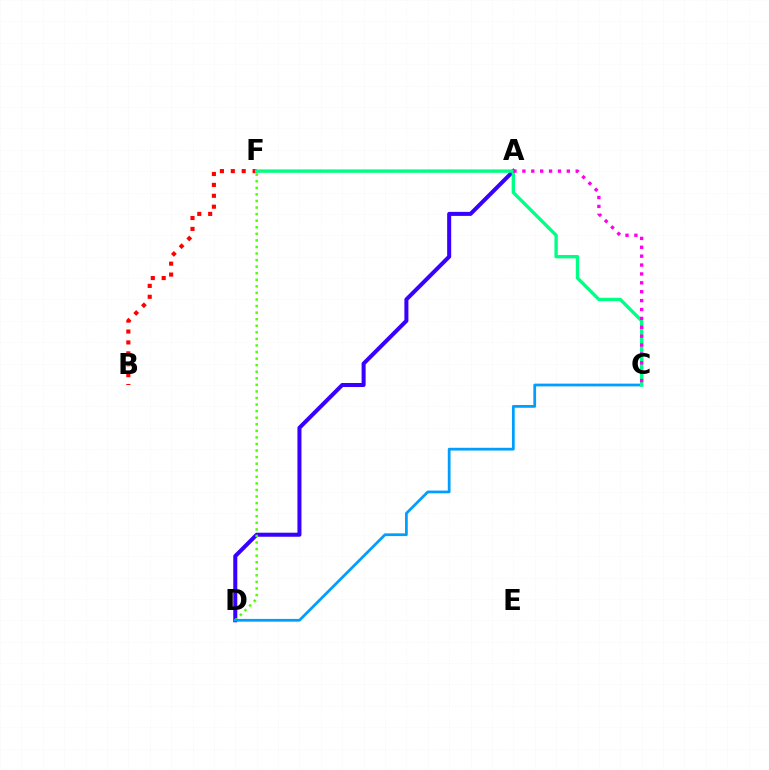{('A', 'D'): [{'color': '#3700ff', 'line_style': 'solid', 'thickness': 2.9}], ('D', 'F'): [{'color': '#4fff00', 'line_style': 'dotted', 'thickness': 1.78}], ('A', 'F'): [{'color': '#ffd500', 'line_style': 'dashed', 'thickness': 1.6}], ('B', 'F'): [{'color': '#ff0000', 'line_style': 'dotted', 'thickness': 2.96}], ('C', 'D'): [{'color': '#009eff', 'line_style': 'solid', 'thickness': 1.98}], ('C', 'F'): [{'color': '#00ff86', 'line_style': 'solid', 'thickness': 2.42}], ('A', 'C'): [{'color': '#ff00ed', 'line_style': 'dotted', 'thickness': 2.41}]}